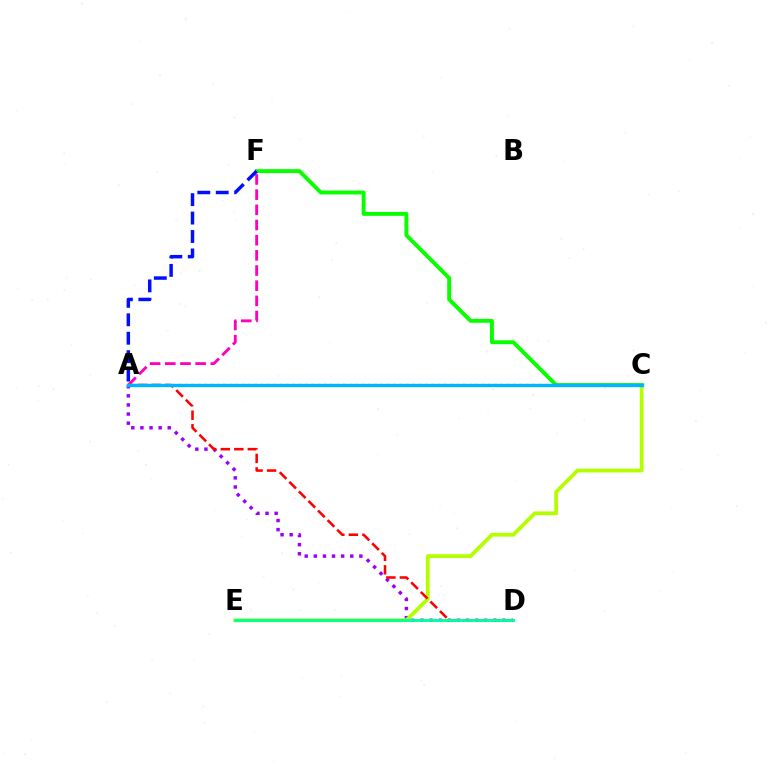{('A', 'D'): [{'color': '#9b00ff', 'line_style': 'dotted', 'thickness': 2.47}, {'color': '#ff0000', 'line_style': 'dashed', 'thickness': 1.84}], ('A', 'F'): [{'color': '#ff00bd', 'line_style': 'dashed', 'thickness': 2.06}, {'color': '#0010ff', 'line_style': 'dashed', 'thickness': 2.5}], ('C', 'E'): [{'color': '#b3ff00', 'line_style': 'solid', 'thickness': 2.74}], ('C', 'F'): [{'color': '#08ff00', 'line_style': 'solid', 'thickness': 2.82}], ('A', 'C'): [{'color': '#ffa500', 'line_style': 'dotted', 'thickness': 1.71}, {'color': '#00b5ff', 'line_style': 'solid', 'thickness': 2.42}], ('D', 'E'): [{'color': '#00ff9d', 'line_style': 'solid', 'thickness': 2.08}]}